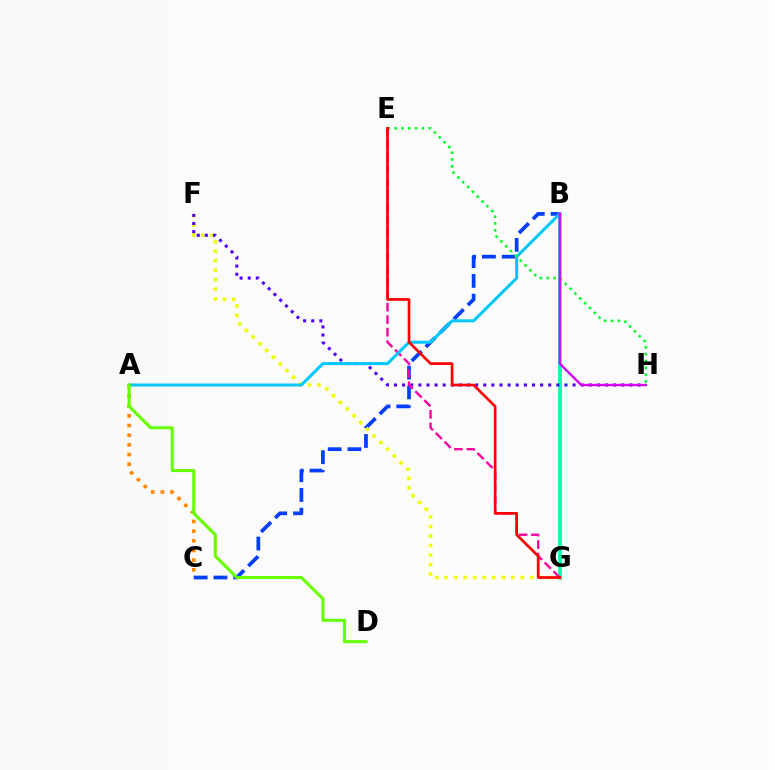{('A', 'C'): [{'color': '#ff8800', 'line_style': 'dotted', 'thickness': 2.63}], ('B', 'C'): [{'color': '#003fff', 'line_style': 'dashed', 'thickness': 2.69}], ('B', 'G'): [{'color': '#00ffaf', 'line_style': 'solid', 'thickness': 2.67}], ('F', 'G'): [{'color': '#eeff00', 'line_style': 'dotted', 'thickness': 2.58}], ('F', 'H'): [{'color': '#4f00ff', 'line_style': 'dotted', 'thickness': 2.21}], ('E', 'G'): [{'color': '#ff00a0', 'line_style': 'dashed', 'thickness': 1.7}, {'color': '#ff0000', 'line_style': 'solid', 'thickness': 1.93}], ('A', 'B'): [{'color': '#00c7ff', 'line_style': 'solid', 'thickness': 2.19}], ('A', 'D'): [{'color': '#66ff00', 'line_style': 'solid', 'thickness': 2.22}], ('E', 'H'): [{'color': '#00ff27', 'line_style': 'dotted', 'thickness': 1.85}], ('B', 'H'): [{'color': '#d600ff', 'line_style': 'solid', 'thickness': 1.69}]}